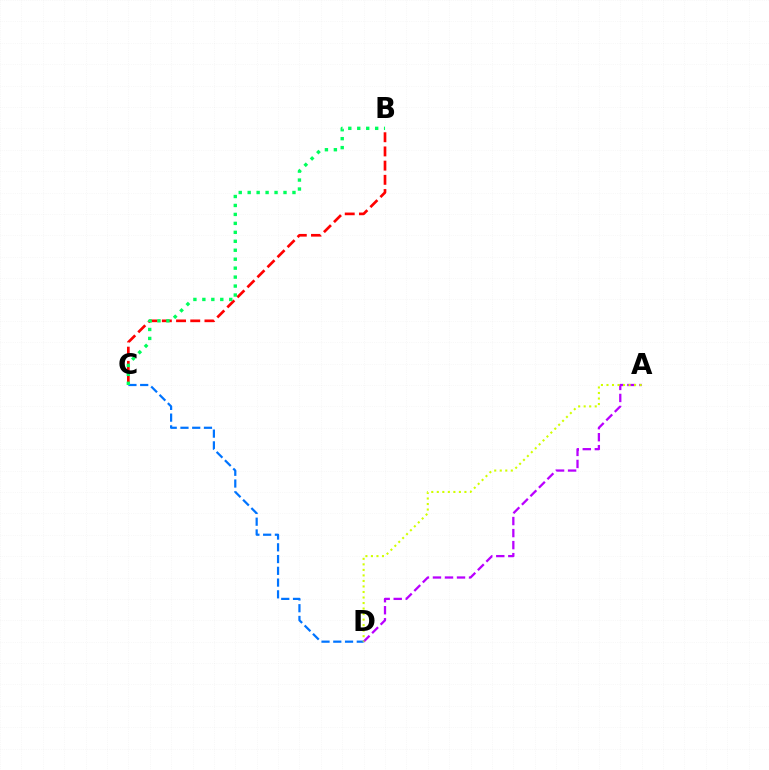{('A', 'D'): [{'color': '#b900ff', 'line_style': 'dashed', 'thickness': 1.63}, {'color': '#d1ff00', 'line_style': 'dotted', 'thickness': 1.5}], ('B', 'C'): [{'color': '#ff0000', 'line_style': 'dashed', 'thickness': 1.93}, {'color': '#00ff5c', 'line_style': 'dotted', 'thickness': 2.43}], ('C', 'D'): [{'color': '#0074ff', 'line_style': 'dashed', 'thickness': 1.6}]}